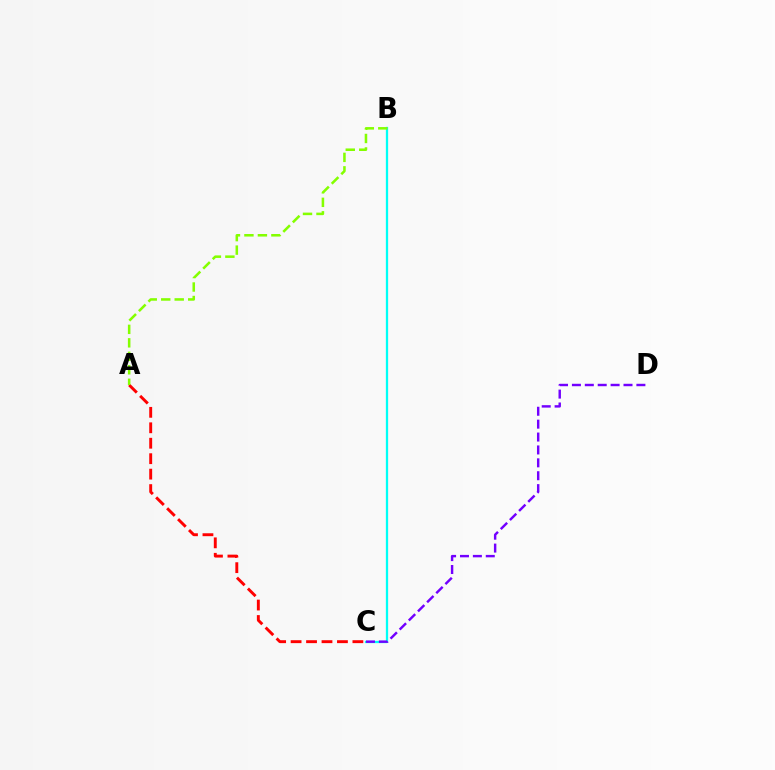{('A', 'C'): [{'color': '#ff0000', 'line_style': 'dashed', 'thickness': 2.1}], ('B', 'C'): [{'color': '#00fff6', 'line_style': 'solid', 'thickness': 1.64}], ('C', 'D'): [{'color': '#7200ff', 'line_style': 'dashed', 'thickness': 1.75}], ('A', 'B'): [{'color': '#84ff00', 'line_style': 'dashed', 'thickness': 1.83}]}